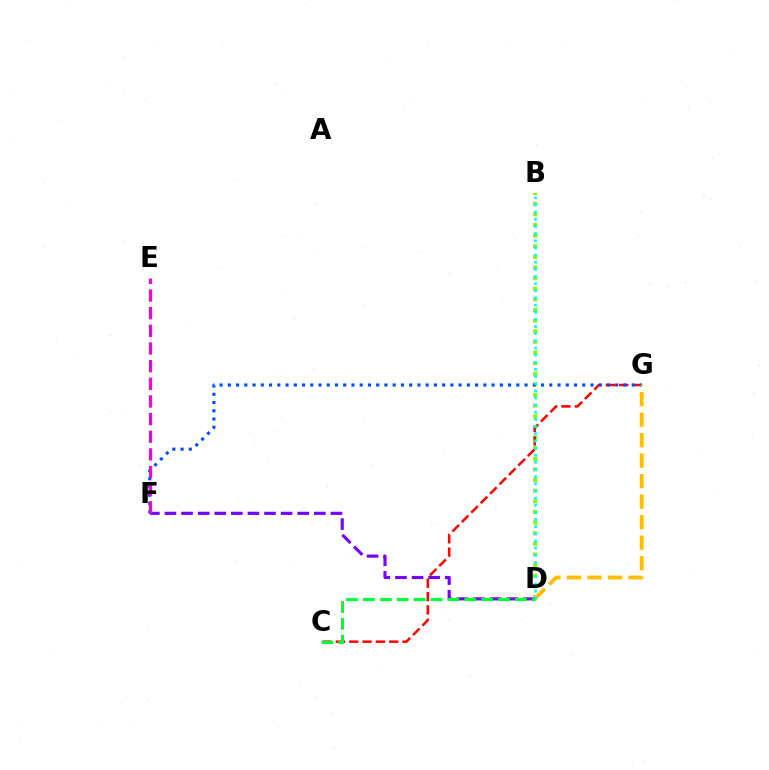{('B', 'D'): [{'color': '#84ff00', 'line_style': 'dotted', 'thickness': 2.89}, {'color': '#00fff6', 'line_style': 'dotted', 'thickness': 1.94}], ('C', 'G'): [{'color': '#ff0000', 'line_style': 'dashed', 'thickness': 1.81}], ('D', 'F'): [{'color': '#7200ff', 'line_style': 'dashed', 'thickness': 2.25}], ('F', 'G'): [{'color': '#004bff', 'line_style': 'dotted', 'thickness': 2.24}], ('E', 'F'): [{'color': '#ff00cf', 'line_style': 'dashed', 'thickness': 2.4}], ('D', 'G'): [{'color': '#ffbd00', 'line_style': 'dashed', 'thickness': 2.78}], ('C', 'D'): [{'color': '#00ff39', 'line_style': 'dashed', 'thickness': 2.3}]}